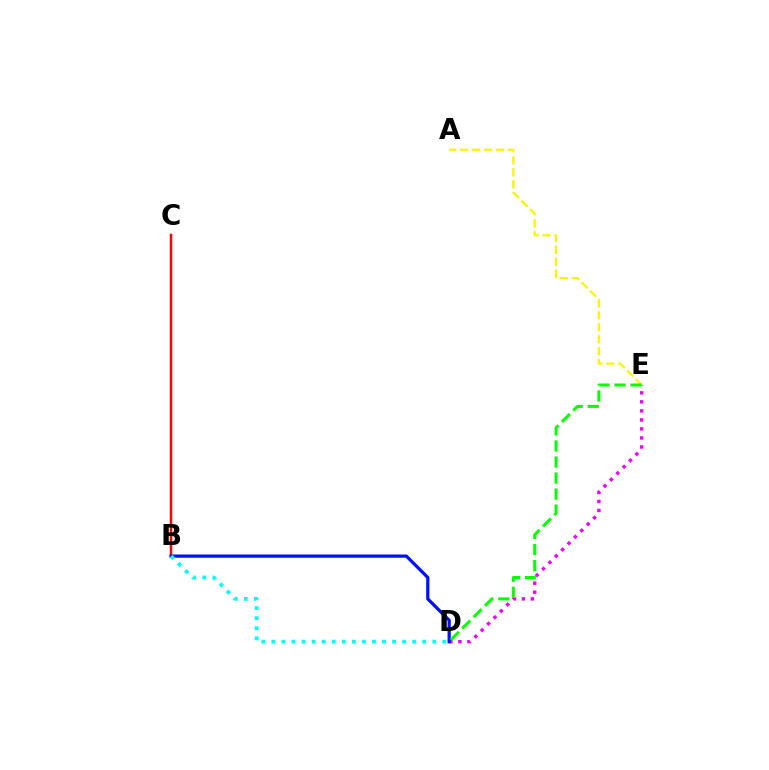{('B', 'C'): [{'color': '#ff0000', 'line_style': 'solid', 'thickness': 1.8}], ('D', 'E'): [{'color': '#ee00ff', 'line_style': 'dotted', 'thickness': 2.45}, {'color': '#08ff00', 'line_style': 'dashed', 'thickness': 2.18}], ('A', 'E'): [{'color': '#fcf500', 'line_style': 'dashed', 'thickness': 1.63}], ('B', 'D'): [{'color': '#0010ff', 'line_style': 'solid', 'thickness': 2.33}, {'color': '#00fff6', 'line_style': 'dotted', 'thickness': 2.73}]}